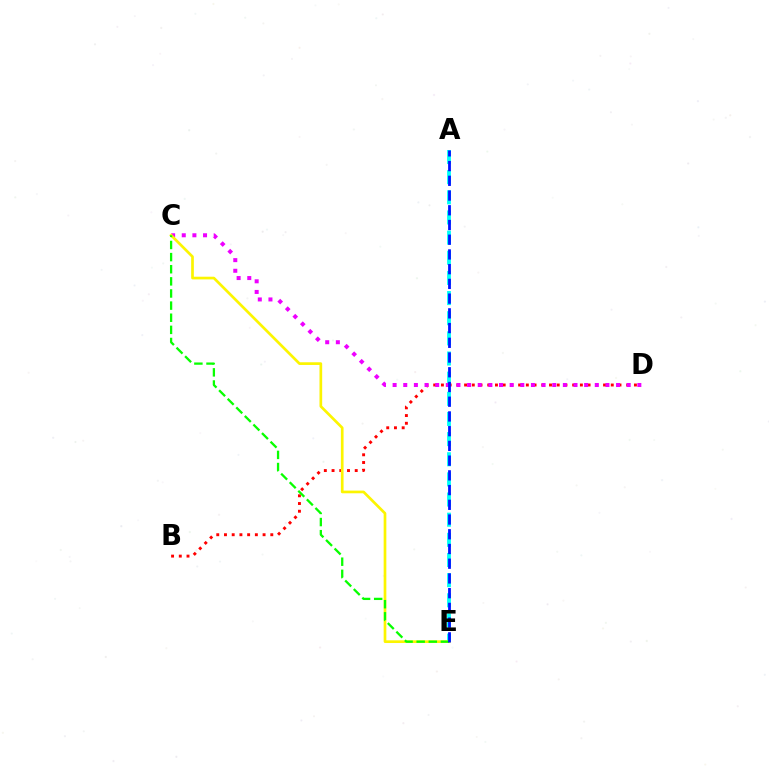{('A', 'E'): [{'color': '#00fff6', 'line_style': 'dashed', 'thickness': 2.74}, {'color': '#0010ff', 'line_style': 'dashed', 'thickness': 2.0}], ('B', 'D'): [{'color': '#ff0000', 'line_style': 'dotted', 'thickness': 2.1}], ('C', 'D'): [{'color': '#ee00ff', 'line_style': 'dotted', 'thickness': 2.89}], ('C', 'E'): [{'color': '#fcf500', 'line_style': 'solid', 'thickness': 1.94}, {'color': '#08ff00', 'line_style': 'dashed', 'thickness': 1.65}]}